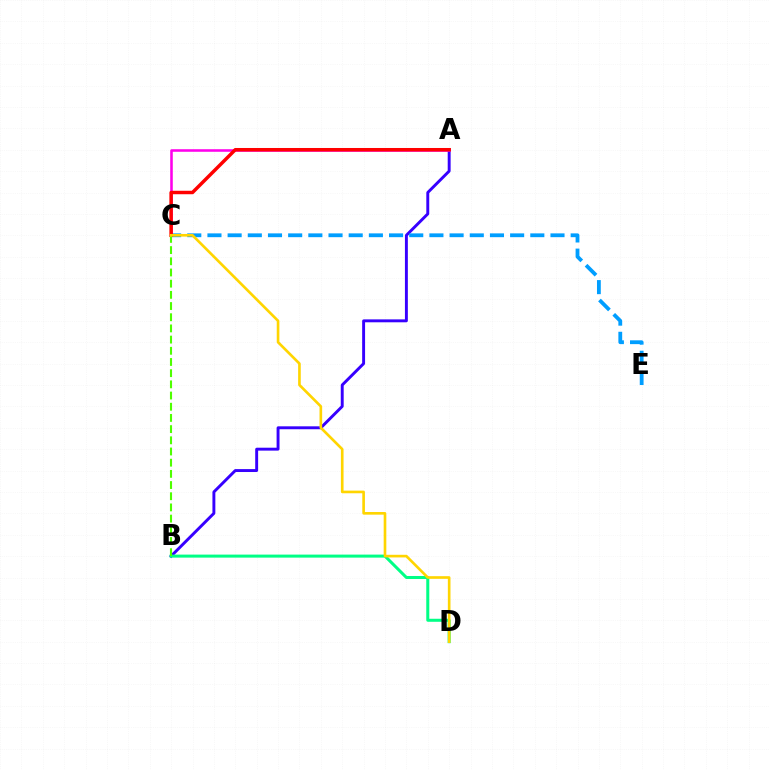{('A', 'B'): [{'color': '#3700ff', 'line_style': 'solid', 'thickness': 2.1}], ('C', 'E'): [{'color': '#009eff', 'line_style': 'dashed', 'thickness': 2.74}], ('A', 'C'): [{'color': '#ff00ed', 'line_style': 'solid', 'thickness': 1.84}, {'color': '#ff0000', 'line_style': 'solid', 'thickness': 2.5}], ('B', 'D'): [{'color': '#00ff86', 'line_style': 'solid', 'thickness': 2.18}], ('B', 'C'): [{'color': '#4fff00', 'line_style': 'dashed', 'thickness': 1.52}], ('C', 'D'): [{'color': '#ffd500', 'line_style': 'solid', 'thickness': 1.91}]}